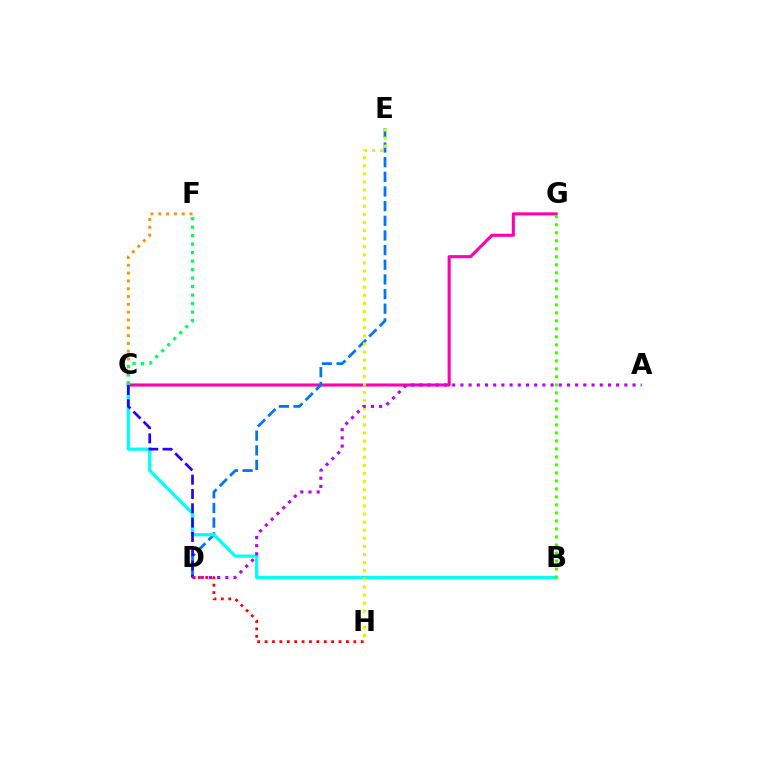{('C', 'G'): [{'color': '#ff00ac', 'line_style': 'solid', 'thickness': 2.22}], ('C', 'F'): [{'color': '#ff9400', 'line_style': 'dotted', 'thickness': 2.12}, {'color': '#00ff5c', 'line_style': 'dotted', 'thickness': 2.31}], ('D', 'E'): [{'color': '#0074ff', 'line_style': 'dashed', 'thickness': 1.99}], ('B', 'C'): [{'color': '#00fff6', 'line_style': 'solid', 'thickness': 2.33}], ('E', 'H'): [{'color': '#d1ff00', 'line_style': 'dotted', 'thickness': 2.2}], ('B', 'G'): [{'color': '#3dff00', 'line_style': 'dotted', 'thickness': 2.17}], ('C', 'D'): [{'color': '#2500ff', 'line_style': 'dashed', 'thickness': 1.94}], ('A', 'D'): [{'color': '#b900ff', 'line_style': 'dotted', 'thickness': 2.23}], ('D', 'H'): [{'color': '#ff0000', 'line_style': 'dotted', 'thickness': 2.01}]}